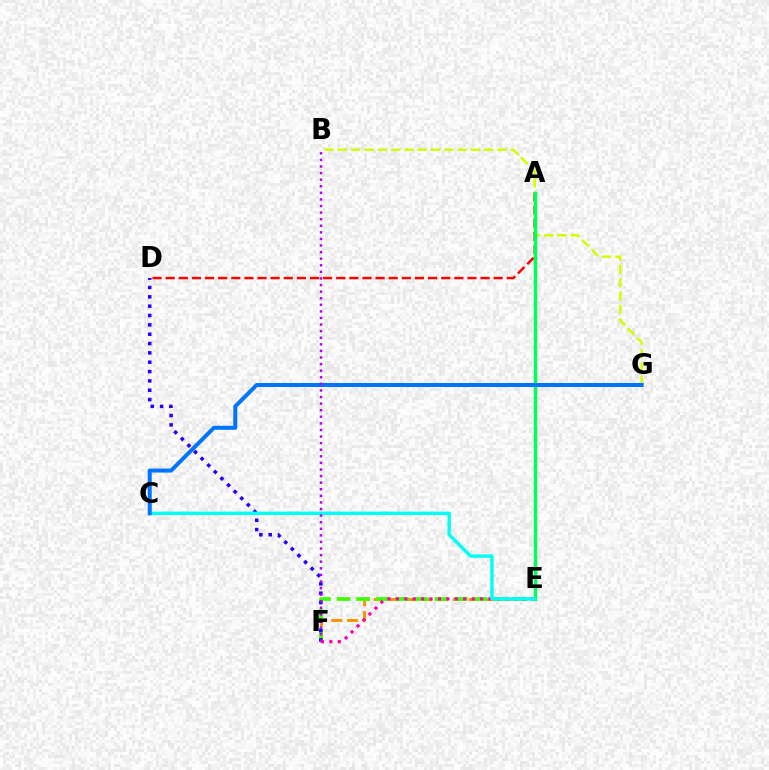{('E', 'F'): [{'color': '#ff9400', 'line_style': 'dashed', 'thickness': 2.15}, {'color': '#3dff00', 'line_style': 'dashed', 'thickness': 2.66}, {'color': '#ff00ac', 'line_style': 'dotted', 'thickness': 2.29}], ('B', 'G'): [{'color': '#d1ff00', 'line_style': 'dashed', 'thickness': 1.81}], ('A', 'D'): [{'color': '#ff0000', 'line_style': 'dashed', 'thickness': 1.78}], ('D', 'F'): [{'color': '#2500ff', 'line_style': 'dotted', 'thickness': 2.54}], ('A', 'E'): [{'color': '#00ff5c', 'line_style': 'solid', 'thickness': 2.52}], ('C', 'E'): [{'color': '#00fff6', 'line_style': 'solid', 'thickness': 2.46}], ('C', 'G'): [{'color': '#0074ff', 'line_style': 'solid', 'thickness': 2.88}], ('B', 'F'): [{'color': '#b900ff', 'line_style': 'dotted', 'thickness': 1.79}]}